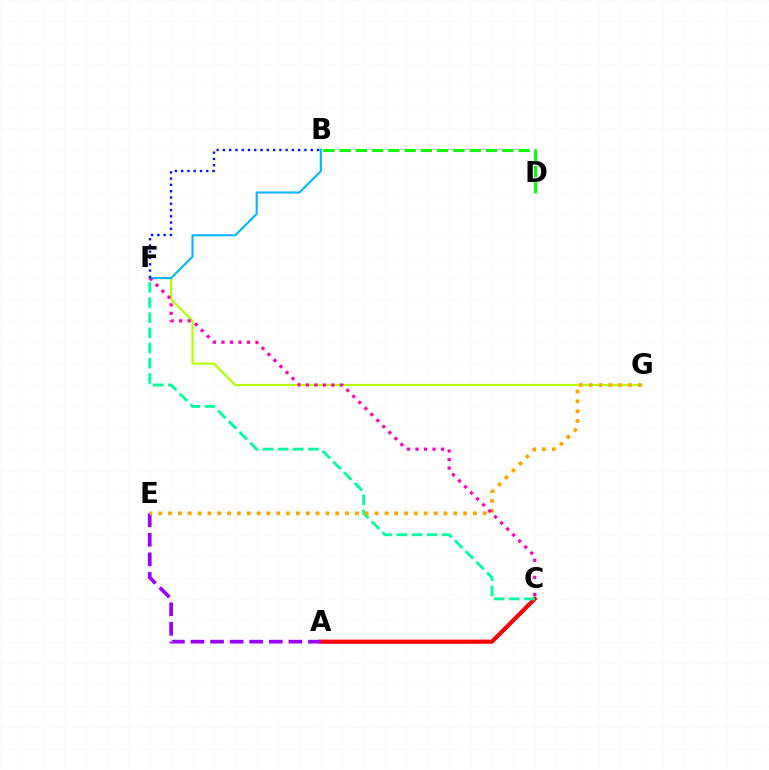{('A', 'C'): [{'color': '#ff0000', 'line_style': 'solid', 'thickness': 2.97}], ('C', 'F'): [{'color': '#00ff9d', 'line_style': 'dashed', 'thickness': 2.06}, {'color': '#ff00bd', 'line_style': 'dotted', 'thickness': 2.31}], ('F', 'G'): [{'color': '#b3ff00', 'line_style': 'solid', 'thickness': 1.56}], ('B', 'D'): [{'color': '#08ff00', 'line_style': 'dashed', 'thickness': 2.21}], ('B', 'F'): [{'color': '#00b5ff', 'line_style': 'solid', 'thickness': 1.5}, {'color': '#0010ff', 'line_style': 'dotted', 'thickness': 1.7}], ('A', 'E'): [{'color': '#9b00ff', 'line_style': 'dashed', 'thickness': 2.66}], ('E', 'G'): [{'color': '#ffa500', 'line_style': 'dotted', 'thickness': 2.67}]}